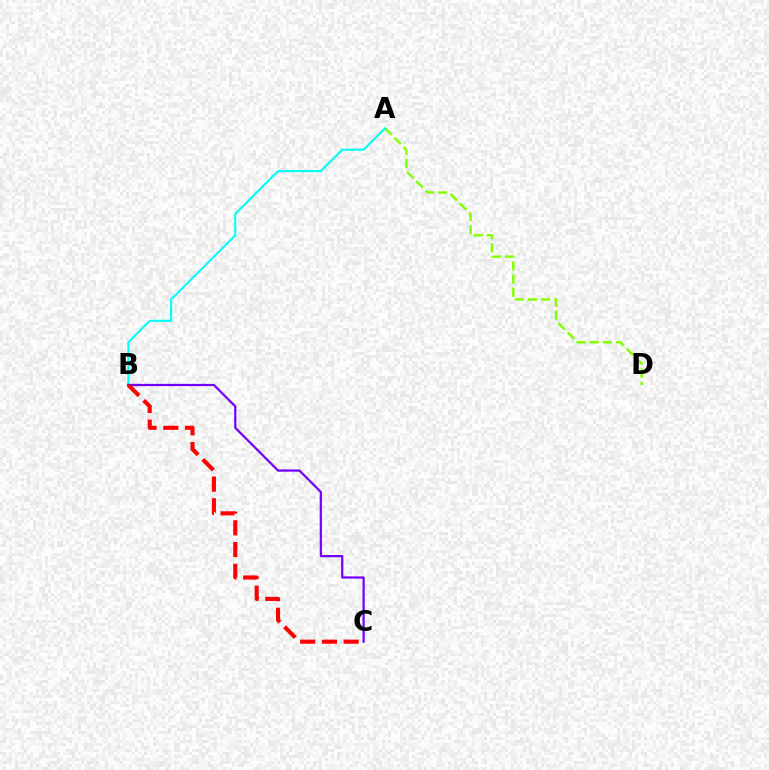{('A', 'D'): [{'color': '#84ff00', 'line_style': 'dashed', 'thickness': 1.79}], ('A', 'B'): [{'color': '#00fff6', 'line_style': 'solid', 'thickness': 1.51}], ('B', 'C'): [{'color': '#7200ff', 'line_style': 'solid', 'thickness': 1.61}, {'color': '#ff0000', 'line_style': 'dashed', 'thickness': 2.95}]}